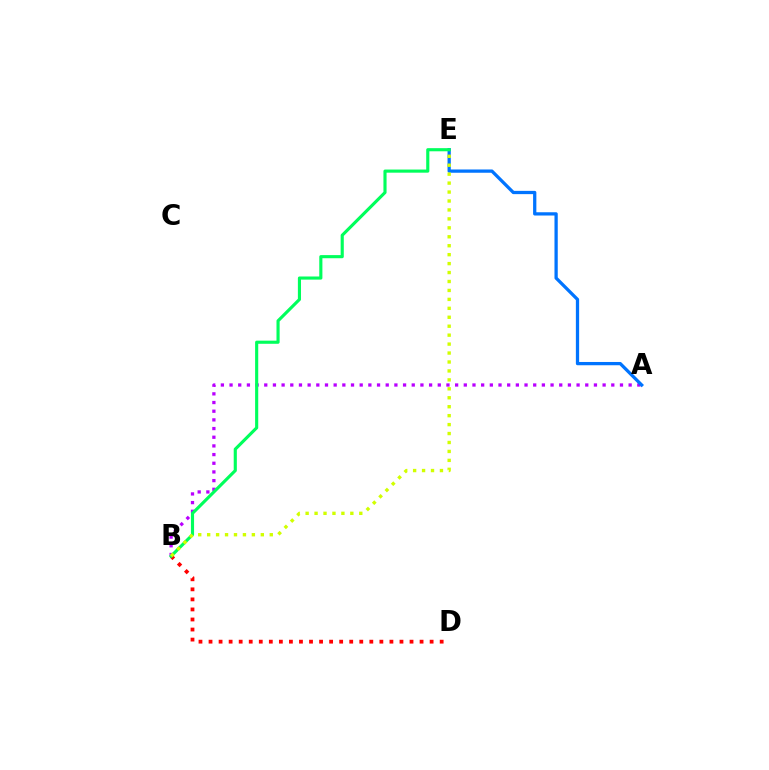{('A', 'B'): [{'color': '#b900ff', 'line_style': 'dotted', 'thickness': 2.36}], ('A', 'E'): [{'color': '#0074ff', 'line_style': 'solid', 'thickness': 2.35}], ('B', 'D'): [{'color': '#ff0000', 'line_style': 'dotted', 'thickness': 2.73}], ('B', 'E'): [{'color': '#00ff5c', 'line_style': 'solid', 'thickness': 2.25}, {'color': '#d1ff00', 'line_style': 'dotted', 'thickness': 2.43}]}